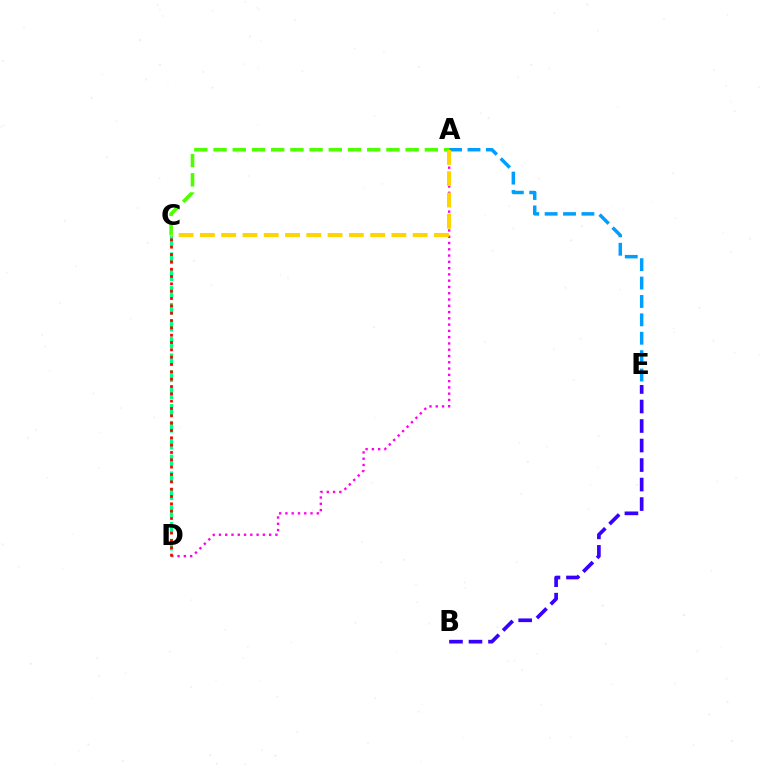{('A', 'D'): [{'color': '#ff00ed', 'line_style': 'dotted', 'thickness': 1.71}], ('C', 'D'): [{'color': '#00ff86', 'line_style': 'dashed', 'thickness': 2.29}, {'color': '#ff0000', 'line_style': 'dotted', 'thickness': 1.99}], ('A', 'E'): [{'color': '#009eff', 'line_style': 'dashed', 'thickness': 2.5}], ('A', 'C'): [{'color': '#4fff00', 'line_style': 'dashed', 'thickness': 2.61}, {'color': '#ffd500', 'line_style': 'dashed', 'thickness': 2.89}], ('B', 'E'): [{'color': '#3700ff', 'line_style': 'dashed', 'thickness': 2.65}]}